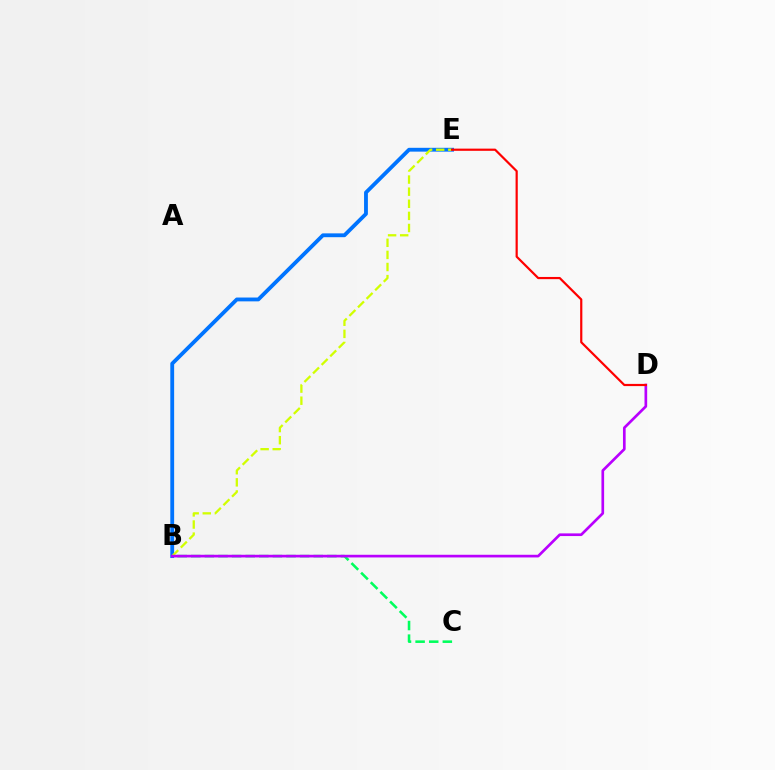{('B', 'E'): [{'color': '#0074ff', 'line_style': 'solid', 'thickness': 2.76}, {'color': '#d1ff00', 'line_style': 'dashed', 'thickness': 1.64}], ('B', 'C'): [{'color': '#00ff5c', 'line_style': 'dashed', 'thickness': 1.85}], ('B', 'D'): [{'color': '#b900ff', 'line_style': 'solid', 'thickness': 1.93}], ('D', 'E'): [{'color': '#ff0000', 'line_style': 'solid', 'thickness': 1.58}]}